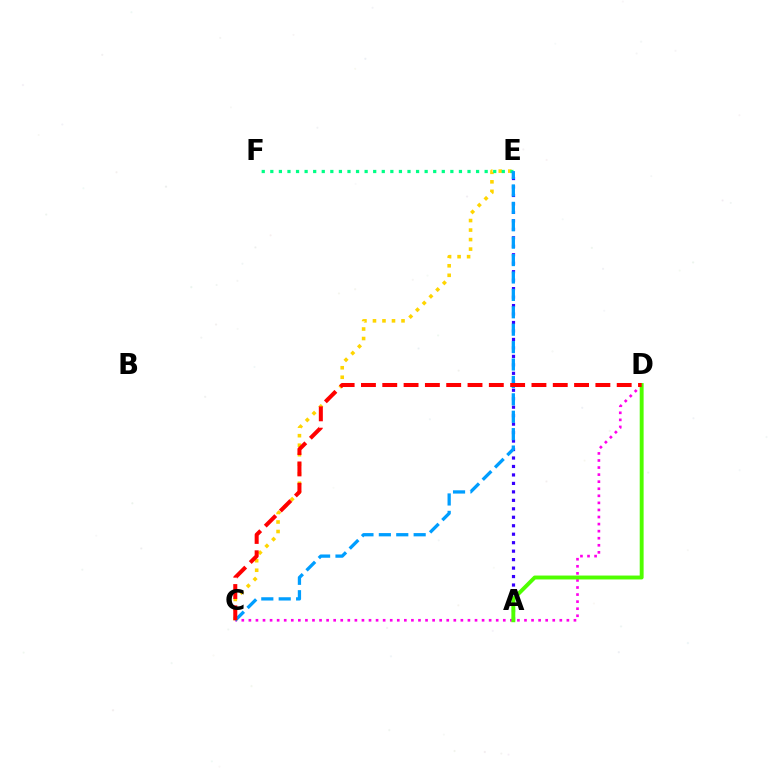{('C', 'E'): [{'color': '#ffd500', 'line_style': 'dotted', 'thickness': 2.59}, {'color': '#009eff', 'line_style': 'dashed', 'thickness': 2.36}], ('A', 'E'): [{'color': '#3700ff', 'line_style': 'dotted', 'thickness': 2.3}], ('C', 'D'): [{'color': '#ff00ed', 'line_style': 'dotted', 'thickness': 1.92}, {'color': '#ff0000', 'line_style': 'dashed', 'thickness': 2.9}], ('A', 'D'): [{'color': '#4fff00', 'line_style': 'solid', 'thickness': 2.81}], ('E', 'F'): [{'color': '#00ff86', 'line_style': 'dotted', 'thickness': 2.33}]}